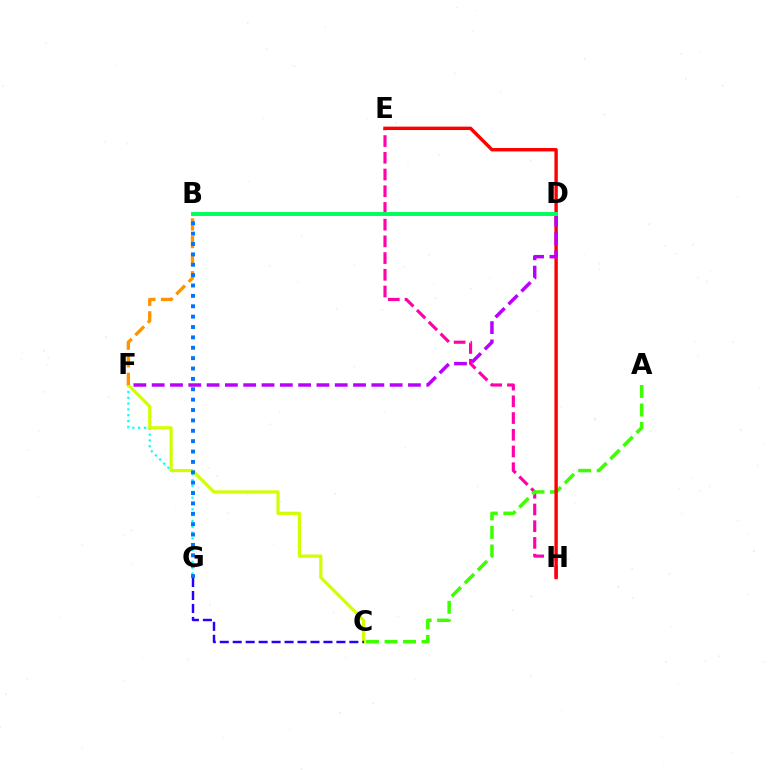{('F', 'G'): [{'color': '#00fff6', 'line_style': 'dotted', 'thickness': 1.58}], ('C', 'F'): [{'color': '#d1ff00', 'line_style': 'solid', 'thickness': 2.3}], ('B', 'F'): [{'color': '#ff9400', 'line_style': 'dashed', 'thickness': 2.39}], ('C', 'G'): [{'color': '#2500ff', 'line_style': 'dashed', 'thickness': 1.76}], ('E', 'H'): [{'color': '#ff00ac', 'line_style': 'dashed', 'thickness': 2.27}, {'color': '#ff0000', 'line_style': 'solid', 'thickness': 2.45}], ('A', 'C'): [{'color': '#3dff00', 'line_style': 'dashed', 'thickness': 2.51}], ('D', 'F'): [{'color': '#b900ff', 'line_style': 'dashed', 'thickness': 2.49}], ('B', 'G'): [{'color': '#0074ff', 'line_style': 'dotted', 'thickness': 2.82}], ('B', 'D'): [{'color': '#00ff5c', 'line_style': 'solid', 'thickness': 2.83}]}